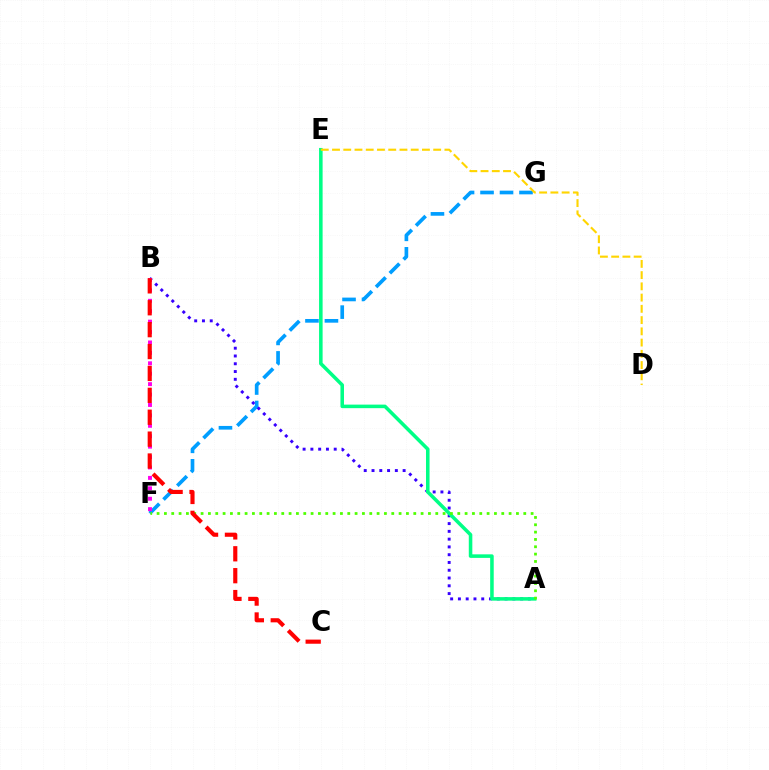{('F', 'G'): [{'color': '#009eff', 'line_style': 'dashed', 'thickness': 2.65}], ('A', 'B'): [{'color': '#3700ff', 'line_style': 'dotted', 'thickness': 2.11}], ('A', 'E'): [{'color': '#00ff86', 'line_style': 'solid', 'thickness': 2.56}], ('B', 'F'): [{'color': '#ff00ed', 'line_style': 'dotted', 'thickness': 2.83}], ('D', 'E'): [{'color': '#ffd500', 'line_style': 'dashed', 'thickness': 1.53}], ('A', 'F'): [{'color': '#4fff00', 'line_style': 'dotted', 'thickness': 1.99}], ('B', 'C'): [{'color': '#ff0000', 'line_style': 'dashed', 'thickness': 2.97}]}